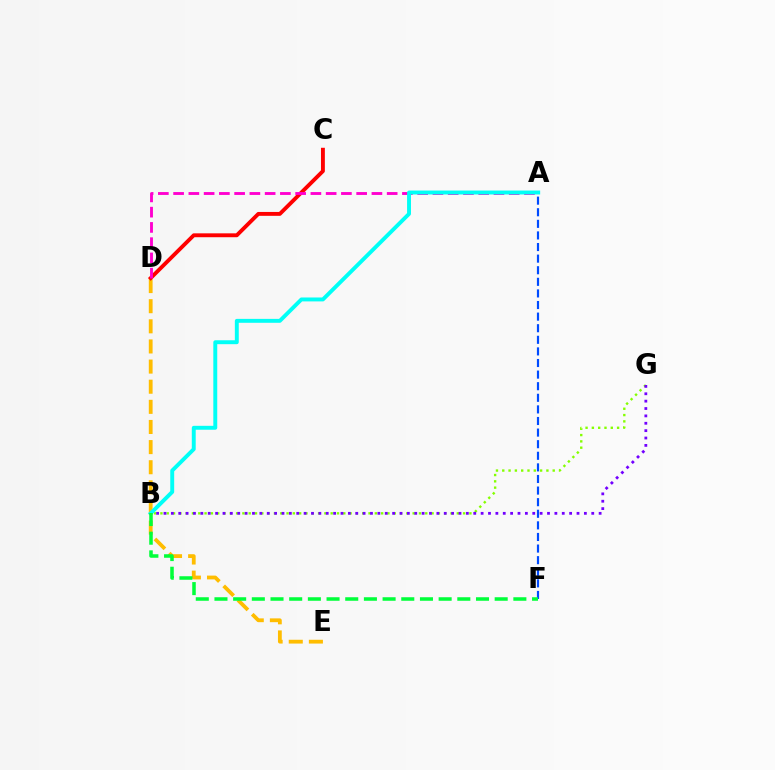{('B', 'G'): [{'color': '#84ff00', 'line_style': 'dotted', 'thickness': 1.71}, {'color': '#7200ff', 'line_style': 'dotted', 'thickness': 2.0}], ('D', 'E'): [{'color': '#ffbd00', 'line_style': 'dashed', 'thickness': 2.73}], ('A', 'F'): [{'color': '#004bff', 'line_style': 'dashed', 'thickness': 1.58}], ('C', 'D'): [{'color': '#ff0000', 'line_style': 'solid', 'thickness': 2.8}], ('A', 'D'): [{'color': '#ff00cf', 'line_style': 'dashed', 'thickness': 2.07}], ('A', 'B'): [{'color': '#00fff6', 'line_style': 'solid', 'thickness': 2.82}], ('B', 'F'): [{'color': '#00ff39', 'line_style': 'dashed', 'thickness': 2.54}]}